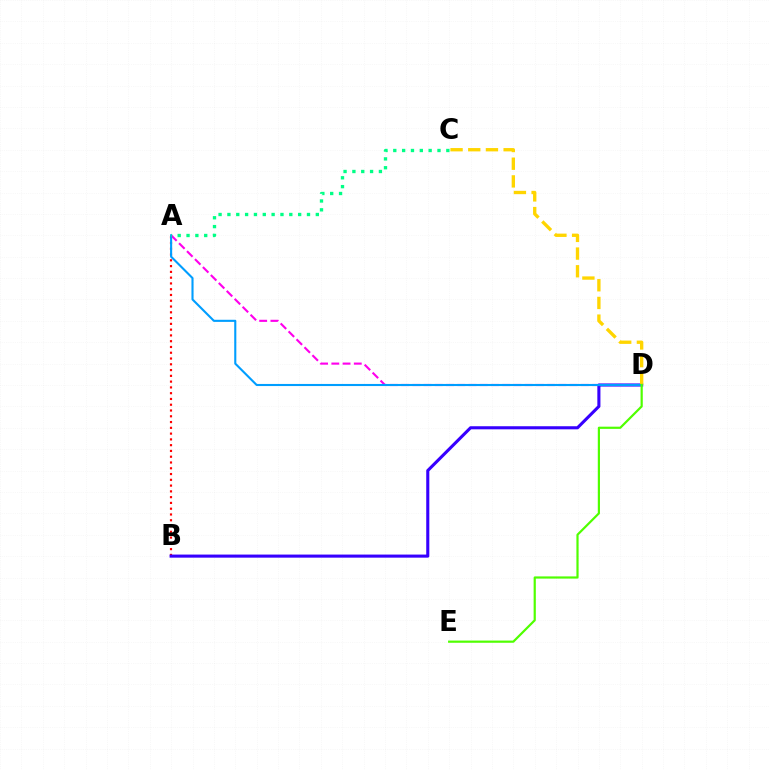{('A', 'B'): [{'color': '#ff0000', 'line_style': 'dotted', 'thickness': 1.57}], ('B', 'D'): [{'color': '#3700ff', 'line_style': 'solid', 'thickness': 2.22}], ('A', 'D'): [{'color': '#ff00ed', 'line_style': 'dashed', 'thickness': 1.53}, {'color': '#009eff', 'line_style': 'solid', 'thickness': 1.51}], ('C', 'D'): [{'color': '#ffd500', 'line_style': 'dashed', 'thickness': 2.4}], ('A', 'C'): [{'color': '#00ff86', 'line_style': 'dotted', 'thickness': 2.4}], ('D', 'E'): [{'color': '#4fff00', 'line_style': 'solid', 'thickness': 1.58}]}